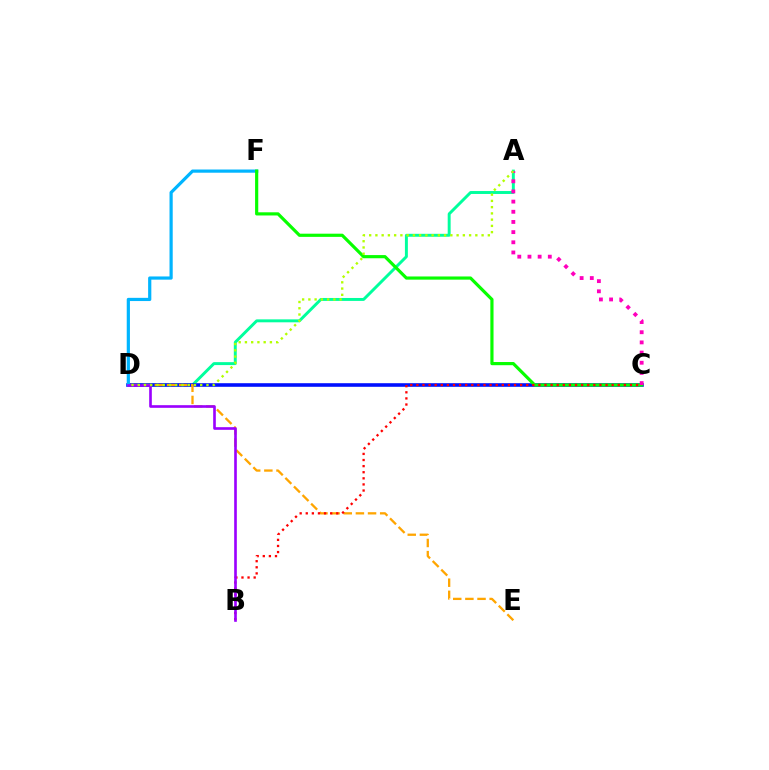{('A', 'D'): [{'color': '#00ff9d', 'line_style': 'solid', 'thickness': 2.12}, {'color': '#b3ff00', 'line_style': 'dotted', 'thickness': 1.7}], ('C', 'D'): [{'color': '#0010ff', 'line_style': 'solid', 'thickness': 2.59}], ('D', 'E'): [{'color': '#ffa500', 'line_style': 'dashed', 'thickness': 1.65}], ('D', 'F'): [{'color': '#00b5ff', 'line_style': 'solid', 'thickness': 2.3}], ('C', 'F'): [{'color': '#08ff00', 'line_style': 'solid', 'thickness': 2.29}], ('B', 'C'): [{'color': '#ff0000', 'line_style': 'dotted', 'thickness': 1.66}], ('A', 'C'): [{'color': '#ff00bd', 'line_style': 'dotted', 'thickness': 2.76}], ('B', 'D'): [{'color': '#9b00ff', 'line_style': 'solid', 'thickness': 1.9}]}